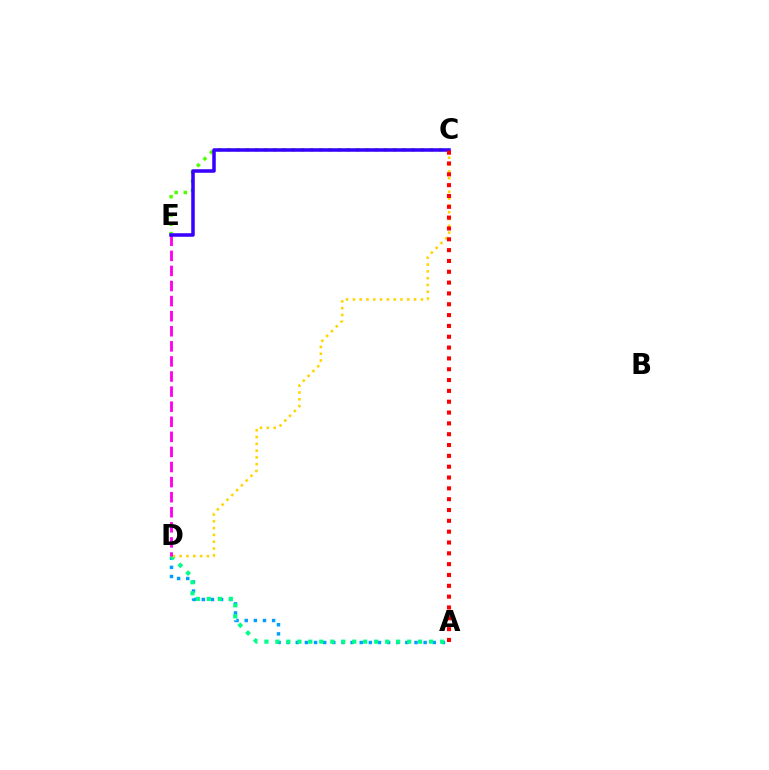{('A', 'D'): [{'color': '#009eff', 'line_style': 'dotted', 'thickness': 2.48}, {'color': '#00ff86', 'line_style': 'dotted', 'thickness': 2.98}], ('C', 'E'): [{'color': '#4fff00', 'line_style': 'dotted', 'thickness': 2.5}, {'color': '#3700ff', 'line_style': 'solid', 'thickness': 2.53}], ('C', 'D'): [{'color': '#ffd500', 'line_style': 'dotted', 'thickness': 1.85}], ('D', 'E'): [{'color': '#ff00ed', 'line_style': 'dashed', 'thickness': 2.05}], ('A', 'C'): [{'color': '#ff0000', 'line_style': 'dotted', 'thickness': 2.94}]}